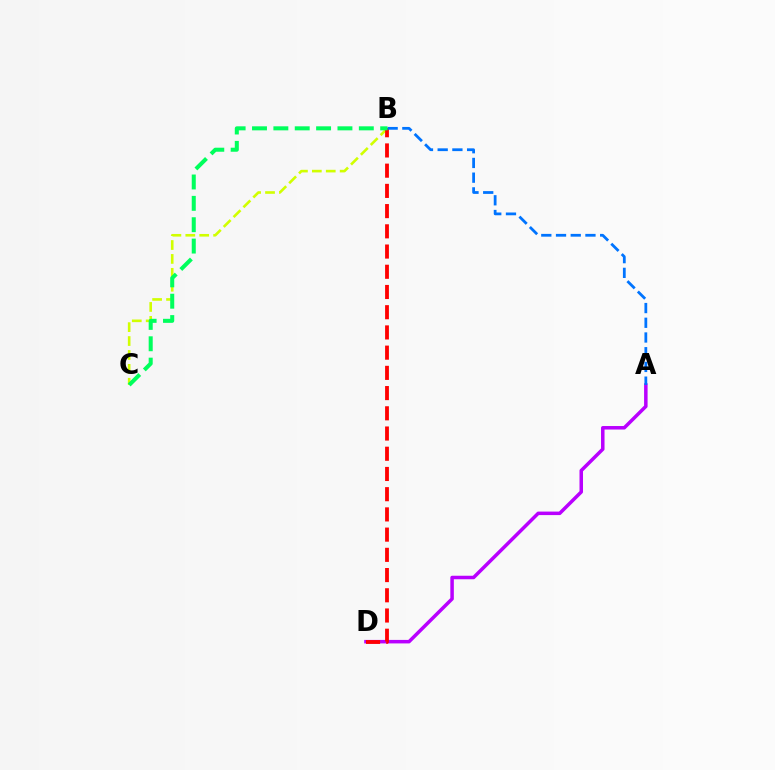{('A', 'D'): [{'color': '#b900ff', 'line_style': 'solid', 'thickness': 2.52}], ('B', 'C'): [{'color': '#d1ff00', 'line_style': 'dashed', 'thickness': 1.89}, {'color': '#00ff5c', 'line_style': 'dashed', 'thickness': 2.9}], ('B', 'D'): [{'color': '#ff0000', 'line_style': 'dashed', 'thickness': 2.75}], ('A', 'B'): [{'color': '#0074ff', 'line_style': 'dashed', 'thickness': 2.0}]}